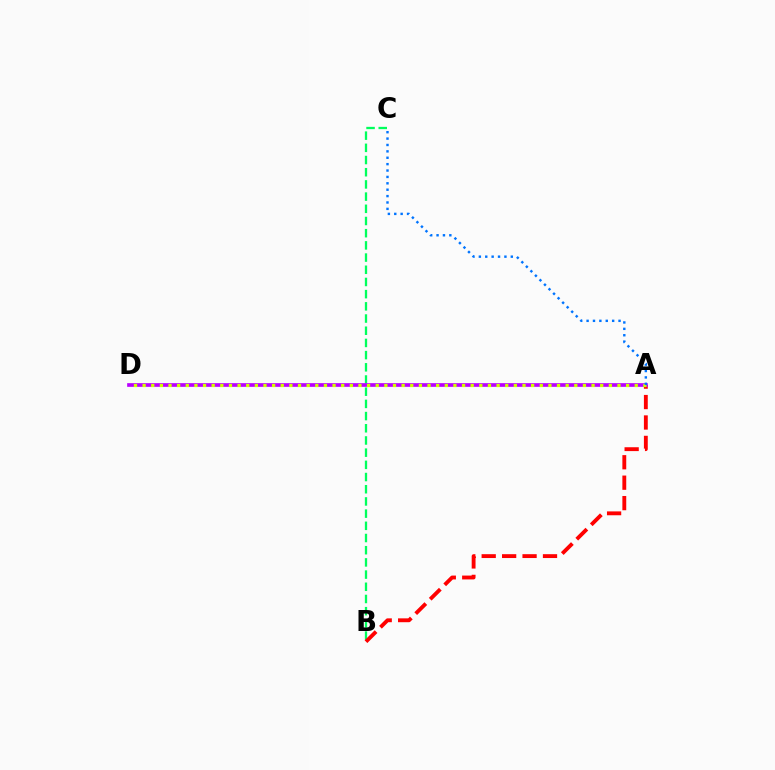{('B', 'C'): [{'color': '#00ff5c', 'line_style': 'dashed', 'thickness': 1.66}], ('A', 'B'): [{'color': '#ff0000', 'line_style': 'dashed', 'thickness': 2.78}], ('A', 'D'): [{'color': '#b900ff', 'line_style': 'solid', 'thickness': 2.65}, {'color': '#d1ff00', 'line_style': 'dotted', 'thickness': 2.35}], ('A', 'C'): [{'color': '#0074ff', 'line_style': 'dotted', 'thickness': 1.74}]}